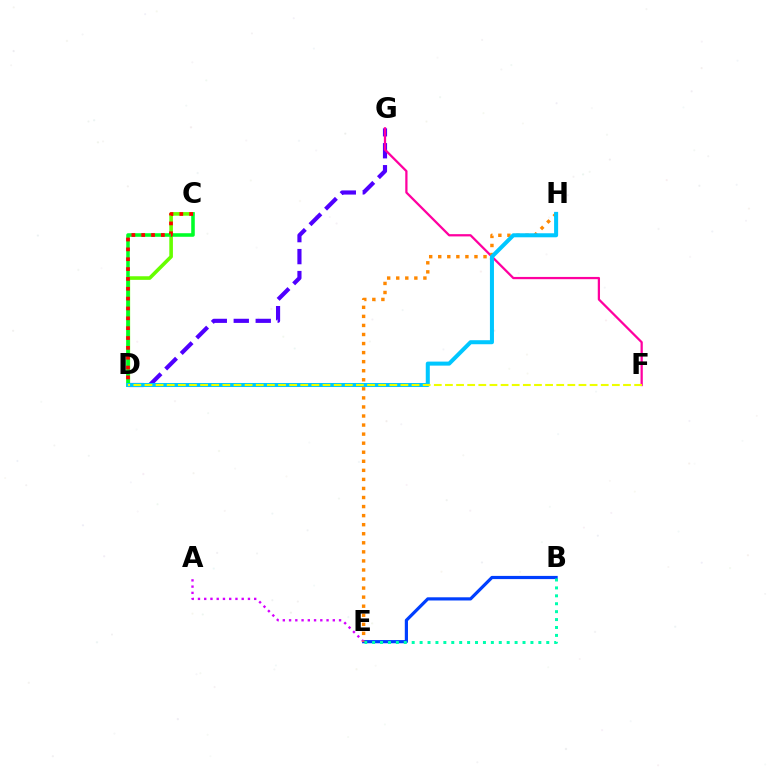{('D', 'G'): [{'color': '#4f00ff', 'line_style': 'dashed', 'thickness': 2.99}], ('B', 'E'): [{'color': '#003fff', 'line_style': 'solid', 'thickness': 2.29}, {'color': '#00ffaf', 'line_style': 'dotted', 'thickness': 2.15}], ('F', 'G'): [{'color': '#ff00a0', 'line_style': 'solid', 'thickness': 1.62}], ('A', 'E'): [{'color': '#d600ff', 'line_style': 'dotted', 'thickness': 1.7}], ('C', 'D'): [{'color': '#66ff00', 'line_style': 'solid', 'thickness': 2.6}, {'color': '#00ff27', 'line_style': 'solid', 'thickness': 2.57}, {'color': '#ff0000', 'line_style': 'dotted', 'thickness': 2.68}], ('E', 'H'): [{'color': '#ff8800', 'line_style': 'dotted', 'thickness': 2.46}], ('D', 'H'): [{'color': '#00c7ff', 'line_style': 'solid', 'thickness': 2.9}], ('D', 'F'): [{'color': '#eeff00', 'line_style': 'dashed', 'thickness': 1.51}]}